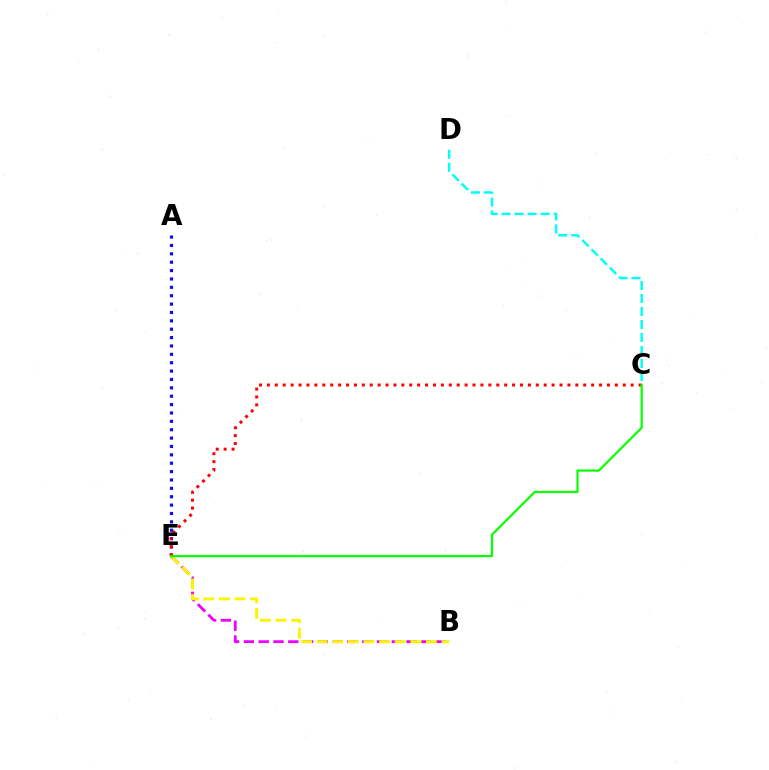{('A', 'E'): [{'color': '#0010ff', 'line_style': 'dotted', 'thickness': 2.28}], ('B', 'E'): [{'color': '#ee00ff', 'line_style': 'dashed', 'thickness': 2.01}, {'color': '#fcf500', 'line_style': 'dashed', 'thickness': 2.12}], ('C', 'E'): [{'color': '#ff0000', 'line_style': 'dotted', 'thickness': 2.15}, {'color': '#08ff00', 'line_style': 'solid', 'thickness': 1.59}], ('C', 'D'): [{'color': '#00fff6', 'line_style': 'dashed', 'thickness': 1.77}]}